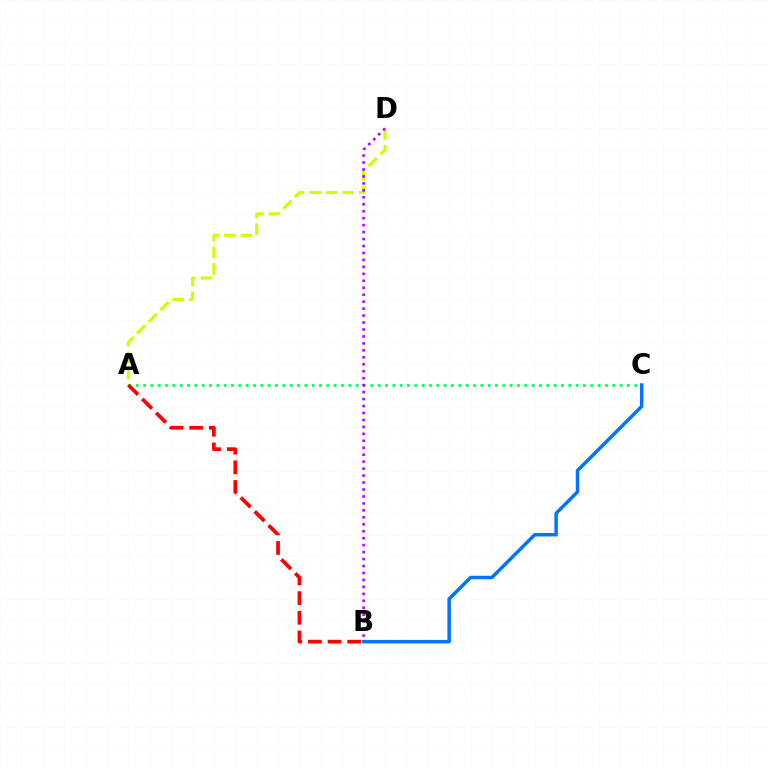{('A', 'D'): [{'color': '#d1ff00', 'line_style': 'dashed', 'thickness': 2.24}], ('A', 'C'): [{'color': '#00ff5c', 'line_style': 'dotted', 'thickness': 1.99}], ('B', 'D'): [{'color': '#b900ff', 'line_style': 'dotted', 'thickness': 1.89}], ('B', 'C'): [{'color': '#0074ff', 'line_style': 'solid', 'thickness': 2.5}], ('A', 'B'): [{'color': '#ff0000', 'line_style': 'dashed', 'thickness': 2.67}]}